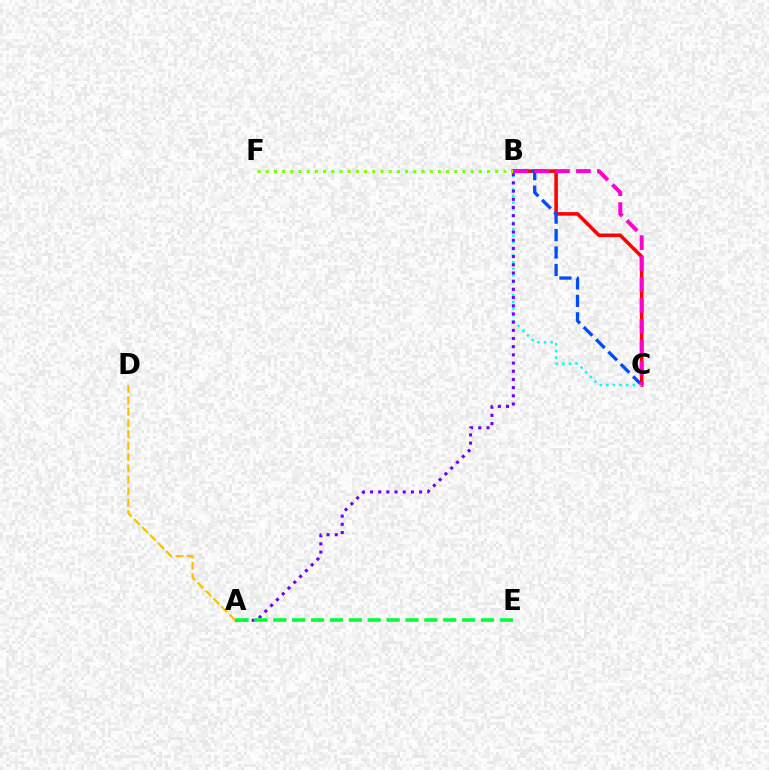{('B', 'C'): [{'color': '#ff0000', 'line_style': 'solid', 'thickness': 2.57}, {'color': '#004bff', 'line_style': 'dashed', 'thickness': 2.37}, {'color': '#00fff6', 'line_style': 'dotted', 'thickness': 1.8}, {'color': '#ff00cf', 'line_style': 'dashed', 'thickness': 2.84}], ('B', 'F'): [{'color': '#84ff00', 'line_style': 'dotted', 'thickness': 2.23}], ('A', 'B'): [{'color': '#7200ff', 'line_style': 'dotted', 'thickness': 2.22}], ('A', 'E'): [{'color': '#00ff39', 'line_style': 'dashed', 'thickness': 2.56}], ('A', 'D'): [{'color': '#ffbd00', 'line_style': 'dashed', 'thickness': 1.54}]}